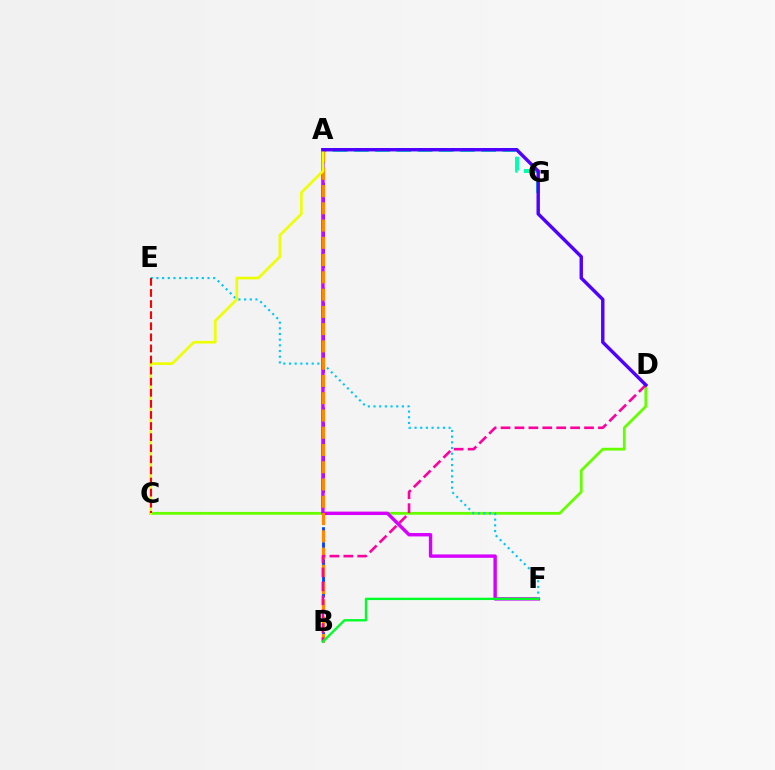{('C', 'D'): [{'color': '#66ff00', 'line_style': 'solid', 'thickness': 2.01}], ('A', 'B'): [{'color': '#003fff', 'line_style': 'dashed', 'thickness': 2.03}, {'color': '#ff8800', 'line_style': 'dashed', 'thickness': 2.35}], ('A', 'G'): [{'color': '#00ffaf', 'line_style': 'dashed', 'thickness': 2.88}], ('A', 'F'): [{'color': '#d600ff', 'line_style': 'solid', 'thickness': 2.45}], ('E', 'F'): [{'color': '#00c7ff', 'line_style': 'dotted', 'thickness': 1.54}], ('B', 'D'): [{'color': '#ff00a0', 'line_style': 'dashed', 'thickness': 1.89}], ('A', 'C'): [{'color': '#eeff00', 'line_style': 'solid', 'thickness': 1.9}], ('A', 'D'): [{'color': '#4f00ff', 'line_style': 'solid', 'thickness': 2.45}], ('B', 'F'): [{'color': '#00ff27', 'line_style': 'solid', 'thickness': 1.7}], ('C', 'E'): [{'color': '#ff0000', 'line_style': 'dashed', 'thickness': 1.51}]}